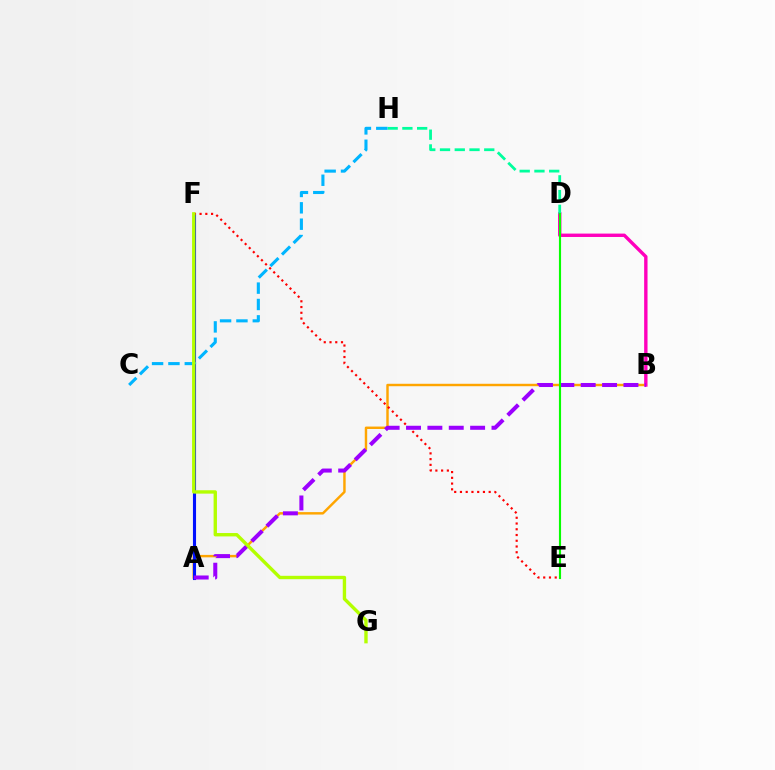{('A', 'B'): [{'color': '#ffa500', 'line_style': 'solid', 'thickness': 1.76}, {'color': '#9b00ff', 'line_style': 'dashed', 'thickness': 2.9}], ('B', 'D'): [{'color': '#ff00bd', 'line_style': 'solid', 'thickness': 2.44}], ('A', 'F'): [{'color': '#0010ff', 'line_style': 'solid', 'thickness': 2.24}], ('E', 'F'): [{'color': '#ff0000', 'line_style': 'dotted', 'thickness': 1.56}], ('D', 'H'): [{'color': '#00ff9d', 'line_style': 'dashed', 'thickness': 2.0}], ('C', 'H'): [{'color': '#00b5ff', 'line_style': 'dashed', 'thickness': 2.22}], ('D', 'E'): [{'color': '#08ff00', 'line_style': 'solid', 'thickness': 1.54}], ('F', 'G'): [{'color': '#b3ff00', 'line_style': 'solid', 'thickness': 2.43}]}